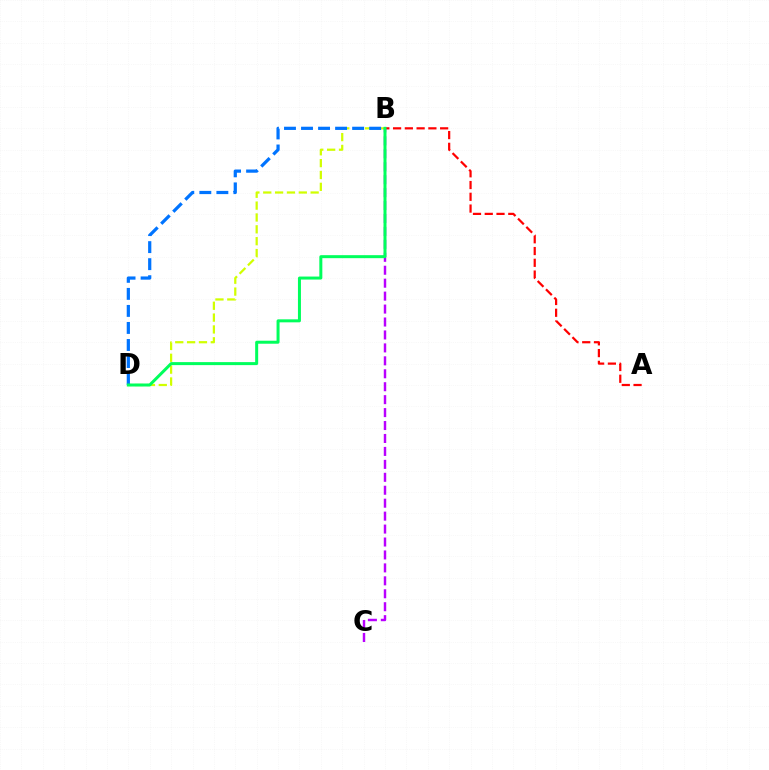{('B', 'D'): [{'color': '#d1ff00', 'line_style': 'dashed', 'thickness': 1.61}, {'color': '#0074ff', 'line_style': 'dashed', 'thickness': 2.31}, {'color': '#00ff5c', 'line_style': 'solid', 'thickness': 2.16}], ('A', 'B'): [{'color': '#ff0000', 'line_style': 'dashed', 'thickness': 1.6}], ('B', 'C'): [{'color': '#b900ff', 'line_style': 'dashed', 'thickness': 1.76}]}